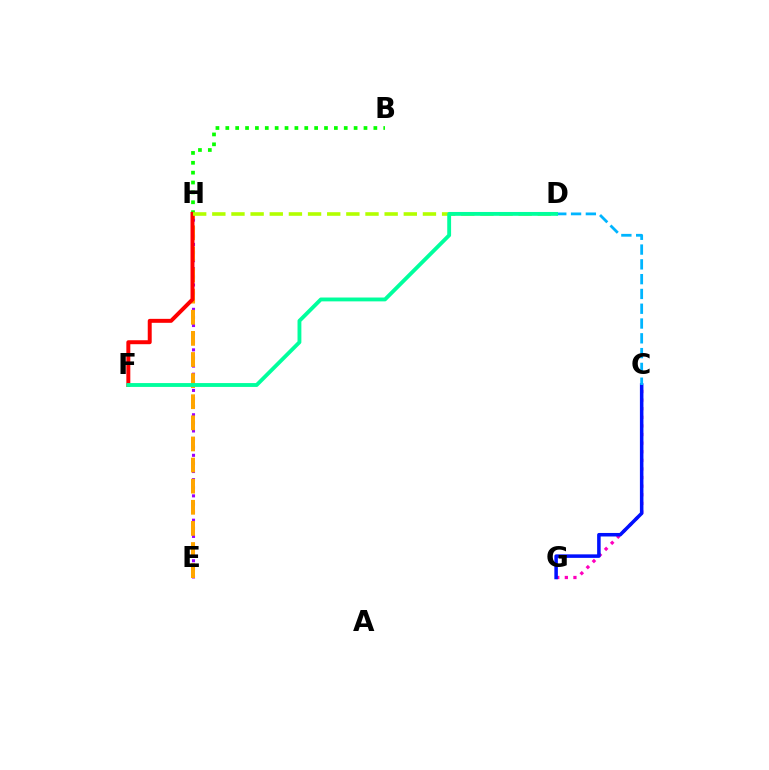{('E', 'H'): [{'color': '#9b00ff', 'line_style': 'dotted', 'thickness': 2.2}, {'color': '#ffa500', 'line_style': 'dashed', 'thickness': 2.87}], ('C', 'G'): [{'color': '#ff00bd', 'line_style': 'dotted', 'thickness': 2.34}, {'color': '#0010ff', 'line_style': 'solid', 'thickness': 2.54}], ('C', 'D'): [{'color': '#00b5ff', 'line_style': 'dashed', 'thickness': 2.01}], ('B', 'H'): [{'color': '#08ff00', 'line_style': 'dotted', 'thickness': 2.68}], ('F', 'H'): [{'color': '#ff0000', 'line_style': 'solid', 'thickness': 2.85}], ('D', 'H'): [{'color': '#b3ff00', 'line_style': 'dashed', 'thickness': 2.6}], ('D', 'F'): [{'color': '#00ff9d', 'line_style': 'solid', 'thickness': 2.77}]}